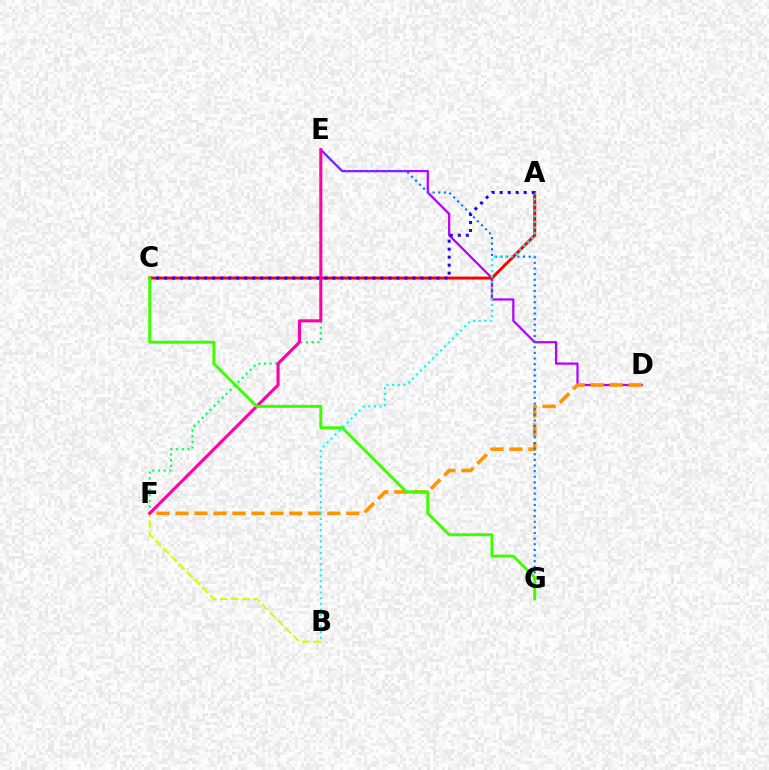{('D', 'E'): [{'color': '#b900ff', 'line_style': 'solid', 'thickness': 1.62}], ('D', 'F'): [{'color': '#ff9400', 'line_style': 'dashed', 'thickness': 2.58}], ('E', 'G'): [{'color': '#0074ff', 'line_style': 'dotted', 'thickness': 1.53}], ('A', 'C'): [{'color': '#ff0000', 'line_style': 'solid', 'thickness': 2.13}, {'color': '#2500ff', 'line_style': 'dotted', 'thickness': 2.18}], ('E', 'F'): [{'color': '#00ff5c', 'line_style': 'dotted', 'thickness': 1.54}, {'color': '#ff00ac', 'line_style': 'solid', 'thickness': 2.22}], ('A', 'B'): [{'color': '#00fff6', 'line_style': 'dotted', 'thickness': 1.54}], ('B', 'F'): [{'color': '#d1ff00', 'line_style': 'dashed', 'thickness': 1.51}], ('C', 'G'): [{'color': '#3dff00', 'line_style': 'solid', 'thickness': 2.13}]}